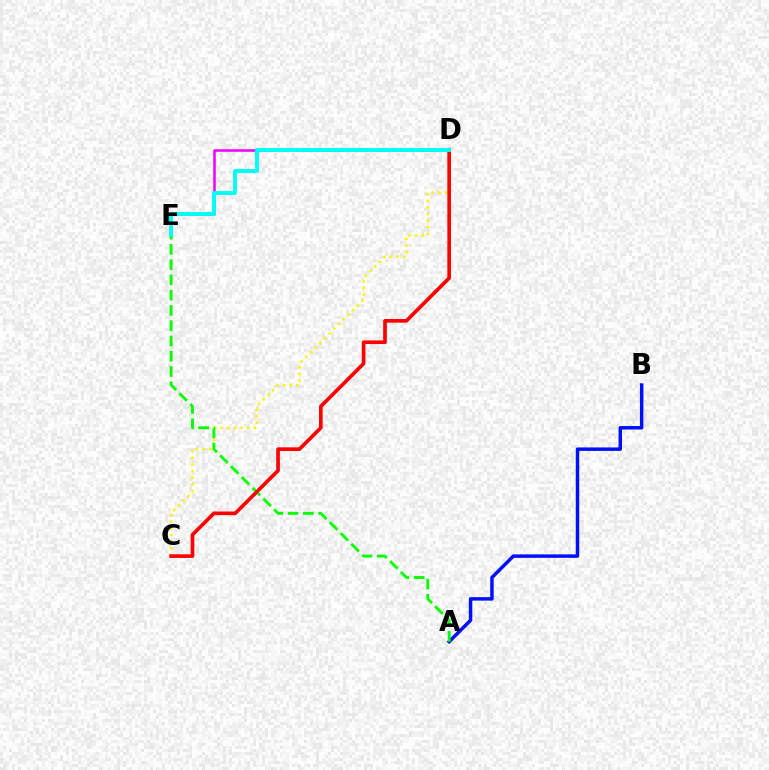{('C', 'D'): [{'color': '#fcf500', 'line_style': 'dotted', 'thickness': 1.8}, {'color': '#ff0000', 'line_style': 'solid', 'thickness': 2.63}], ('D', 'E'): [{'color': '#ee00ff', 'line_style': 'solid', 'thickness': 1.81}, {'color': '#00fff6', 'line_style': 'solid', 'thickness': 2.81}], ('A', 'B'): [{'color': '#0010ff', 'line_style': 'solid', 'thickness': 2.5}], ('A', 'E'): [{'color': '#08ff00', 'line_style': 'dashed', 'thickness': 2.07}]}